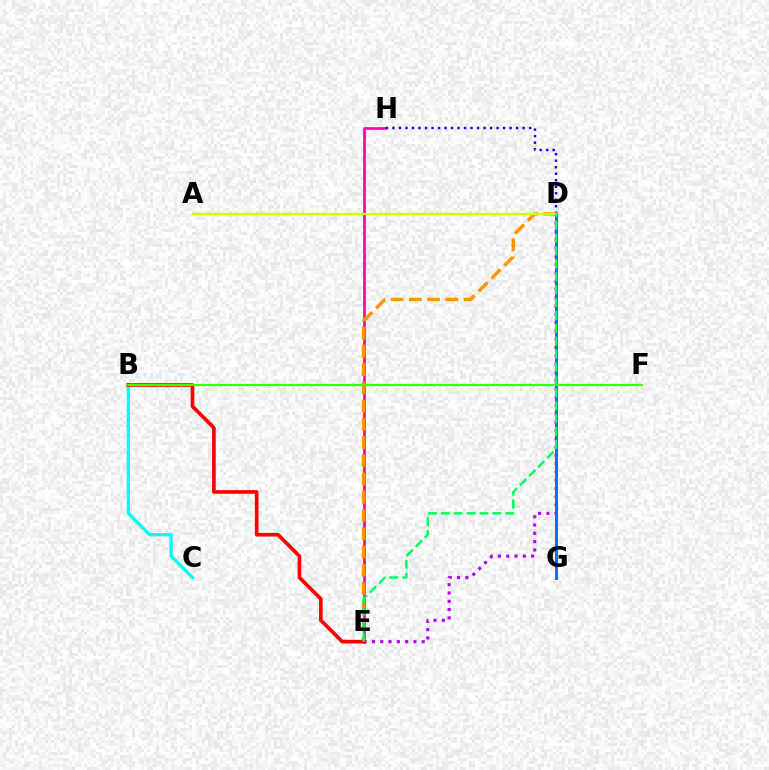{('D', 'E'): [{'color': '#b900ff', 'line_style': 'dotted', 'thickness': 2.25}, {'color': '#ff9400', 'line_style': 'dashed', 'thickness': 2.48}, {'color': '#00ff5c', 'line_style': 'dashed', 'thickness': 1.75}], ('E', 'H'): [{'color': '#ff00ac', 'line_style': 'solid', 'thickness': 1.93}], ('D', 'G'): [{'color': '#0074ff', 'line_style': 'solid', 'thickness': 2.13}], ('D', 'H'): [{'color': '#2500ff', 'line_style': 'dotted', 'thickness': 1.77}], ('A', 'D'): [{'color': '#d1ff00', 'line_style': 'solid', 'thickness': 1.74}], ('B', 'C'): [{'color': '#00fff6', 'line_style': 'solid', 'thickness': 2.38}], ('B', 'E'): [{'color': '#ff0000', 'line_style': 'solid', 'thickness': 2.63}], ('B', 'F'): [{'color': '#3dff00', 'line_style': 'solid', 'thickness': 1.54}]}